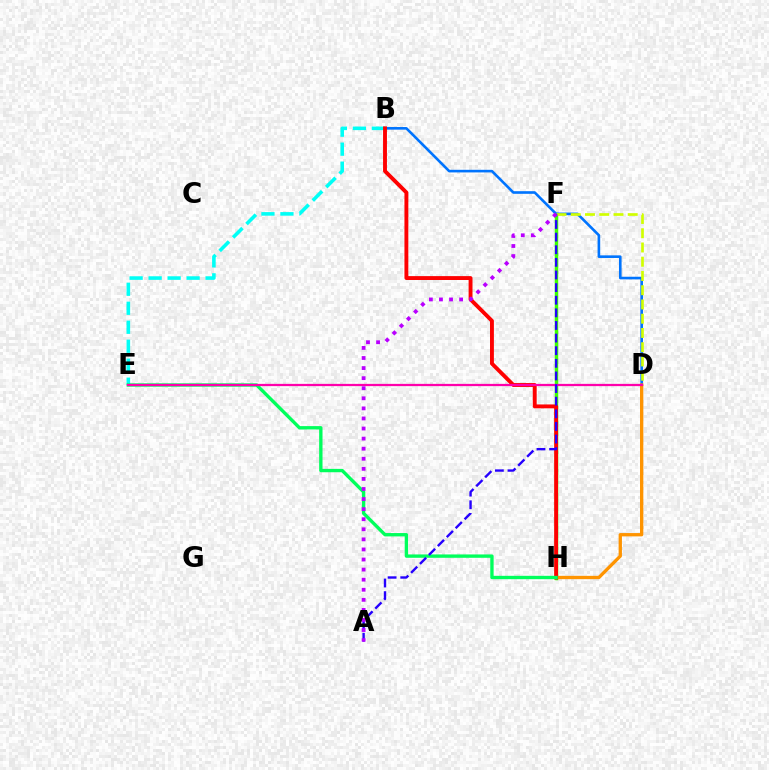{('B', 'E'): [{'color': '#00fff6', 'line_style': 'dashed', 'thickness': 2.58}], ('F', 'H'): [{'color': '#3dff00', 'line_style': 'solid', 'thickness': 2.5}], ('B', 'D'): [{'color': '#0074ff', 'line_style': 'solid', 'thickness': 1.89}], ('D', 'H'): [{'color': '#ff9400', 'line_style': 'solid', 'thickness': 2.39}], ('D', 'F'): [{'color': '#d1ff00', 'line_style': 'dashed', 'thickness': 1.94}], ('B', 'H'): [{'color': '#ff0000', 'line_style': 'solid', 'thickness': 2.8}], ('E', 'H'): [{'color': '#00ff5c', 'line_style': 'solid', 'thickness': 2.42}], ('D', 'E'): [{'color': '#ff00ac', 'line_style': 'solid', 'thickness': 1.62}], ('A', 'F'): [{'color': '#2500ff', 'line_style': 'dashed', 'thickness': 1.71}, {'color': '#b900ff', 'line_style': 'dotted', 'thickness': 2.74}]}